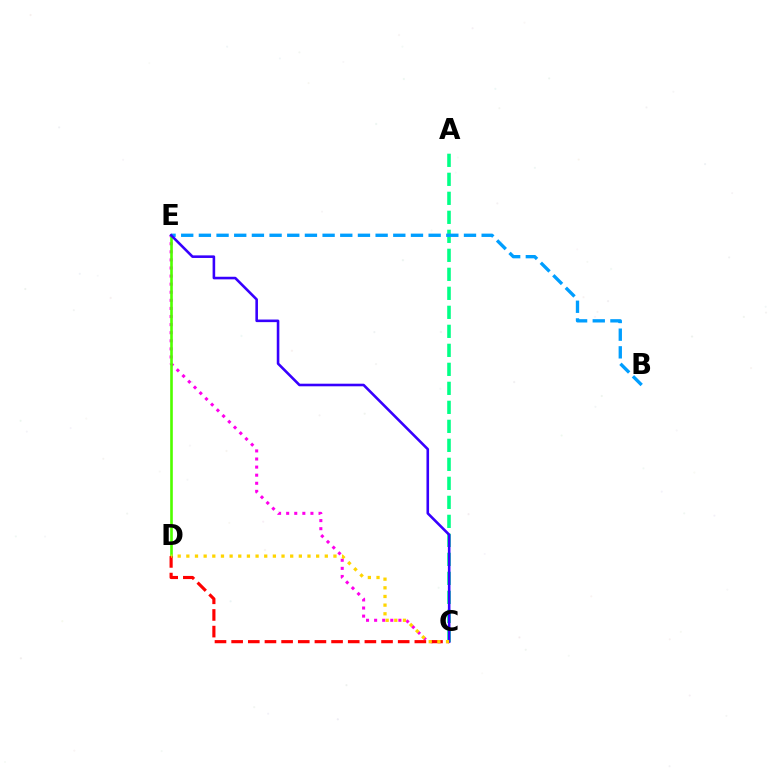{('A', 'C'): [{'color': '#00ff86', 'line_style': 'dashed', 'thickness': 2.58}], ('C', 'E'): [{'color': '#ff00ed', 'line_style': 'dotted', 'thickness': 2.2}, {'color': '#3700ff', 'line_style': 'solid', 'thickness': 1.87}], ('D', 'E'): [{'color': '#4fff00', 'line_style': 'solid', 'thickness': 1.89}], ('B', 'E'): [{'color': '#009eff', 'line_style': 'dashed', 'thickness': 2.4}], ('C', 'D'): [{'color': '#ff0000', 'line_style': 'dashed', 'thickness': 2.26}, {'color': '#ffd500', 'line_style': 'dotted', 'thickness': 2.35}]}